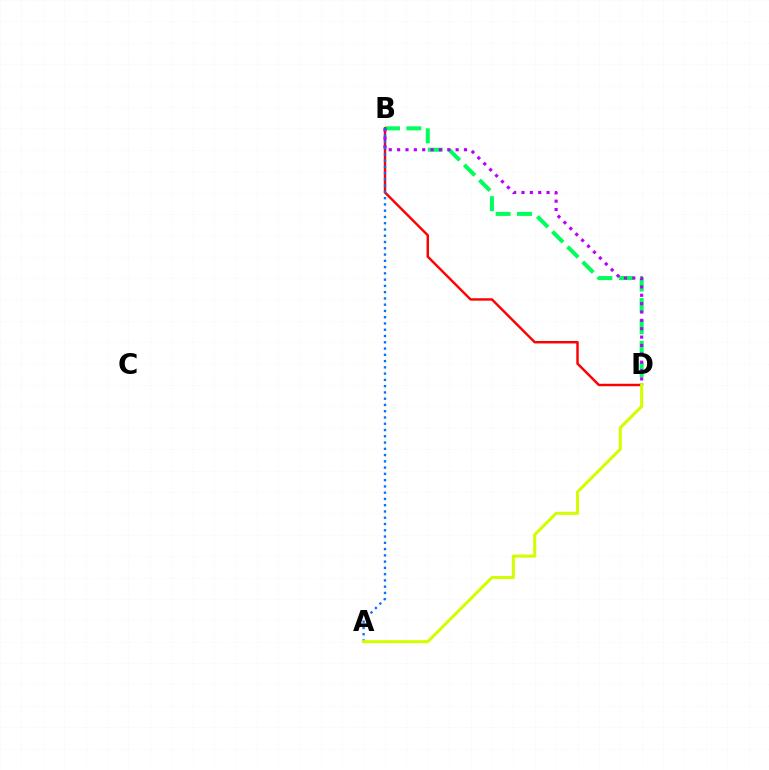{('B', 'D'): [{'color': '#00ff5c', 'line_style': 'dashed', 'thickness': 2.91}, {'color': '#ff0000', 'line_style': 'solid', 'thickness': 1.76}, {'color': '#b900ff', 'line_style': 'dotted', 'thickness': 2.27}], ('A', 'B'): [{'color': '#0074ff', 'line_style': 'dotted', 'thickness': 1.7}], ('A', 'D'): [{'color': '#d1ff00', 'line_style': 'solid', 'thickness': 2.19}]}